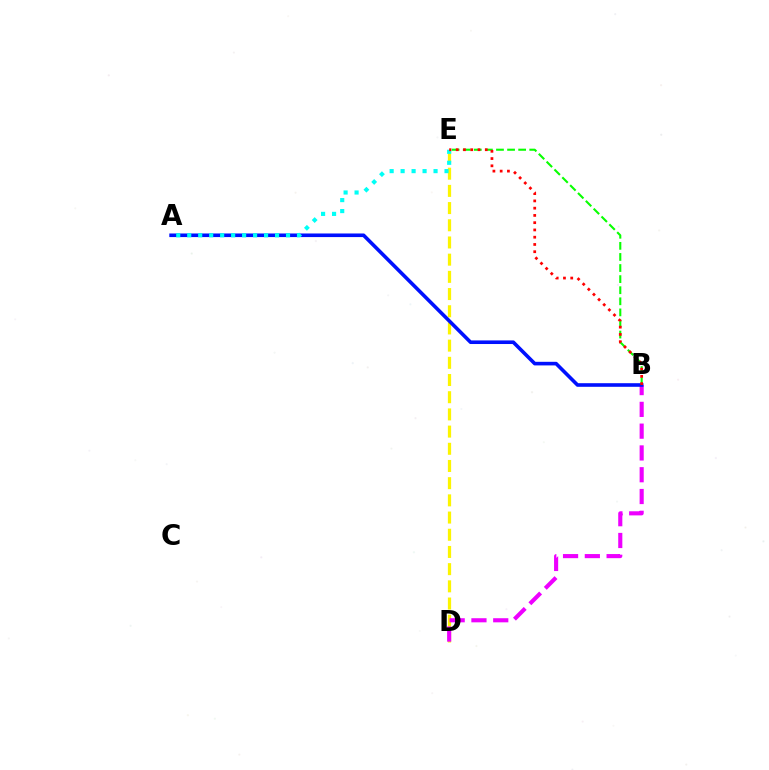{('B', 'E'): [{'color': '#08ff00', 'line_style': 'dashed', 'thickness': 1.51}, {'color': '#ff0000', 'line_style': 'dotted', 'thickness': 1.97}], ('D', 'E'): [{'color': '#fcf500', 'line_style': 'dashed', 'thickness': 2.34}], ('B', 'D'): [{'color': '#ee00ff', 'line_style': 'dashed', 'thickness': 2.96}], ('A', 'B'): [{'color': '#0010ff', 'line_style': 'solid', 'thickness': 2.6}], ('A', 'E'): [{'color': '#00fff6', 'line_style': 'dotted', 'thickness': 2.98}]}